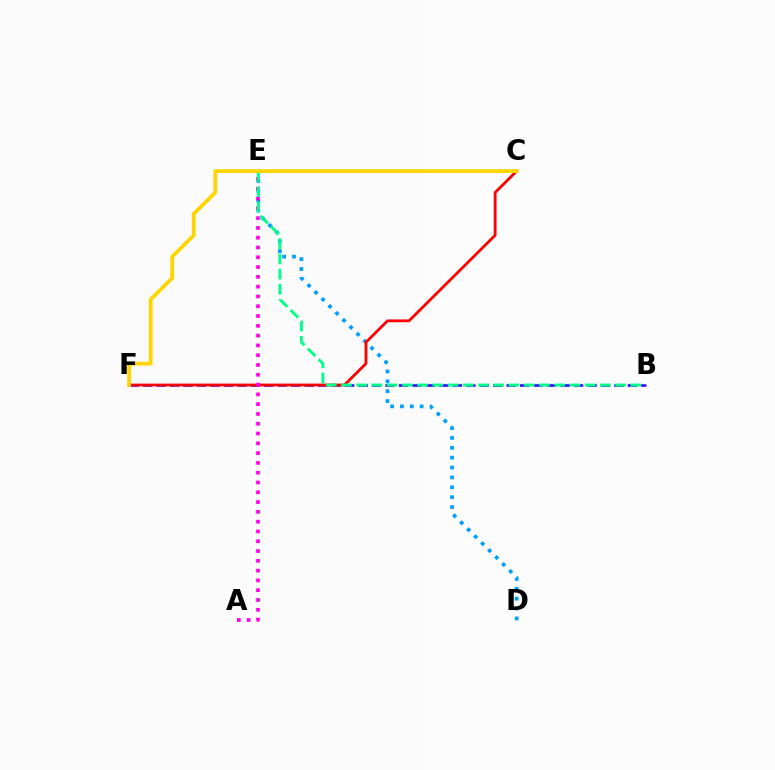{('B', 'F'): [{'color': '#3700ff', 'line_style': 'dashed', 'thickness': 1.83}], ('D', 'E'): [{'color': '#009eff', 'line_style': 'dotted', 'thickness': 2.68}], ('C', 'F'): [{'color': '#ff0000', 'line_style': 'solid', 'thickness': 2.02}, {'color': '#ffd500', 'line_style': 'solid', 'thickness': 2.72}], ('A', 'E'): [{'color': '#ff00ed', 'line_style': 'dotted', 'thickness': 2.66}], ('B', 'E'): [{'color': '#00ff86', 'line_style': 'dashed', 'thickness': 2.07}], ('C', 'E'): [{'color': '#4fff00', 'line_style': 'dashed', 'thickness': 1.83}]}